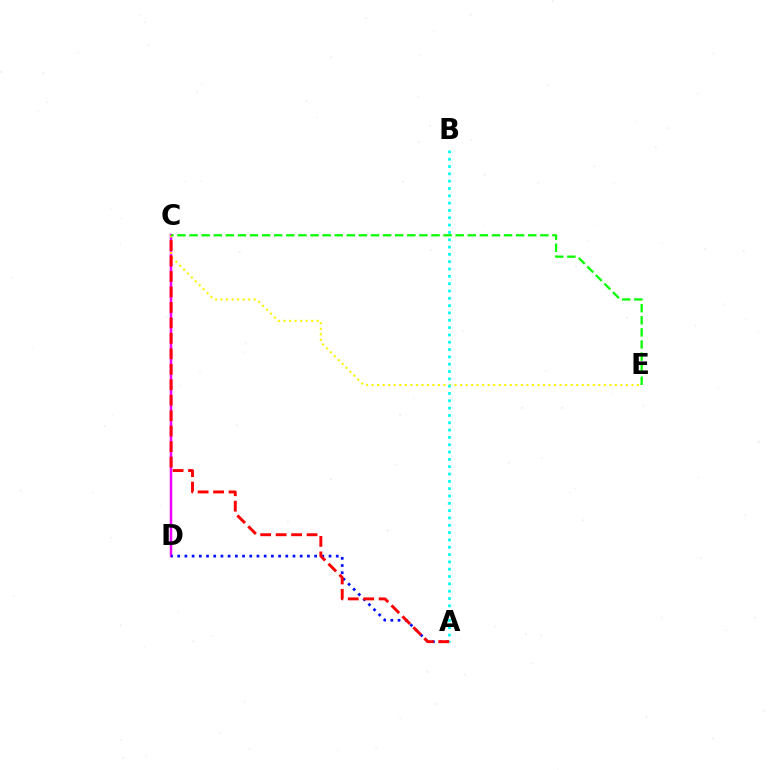{('C', 'D'): [{'color': '#ee00ff', 'line_style': 'solid', 'thickness': 1.8}], ('C', 'E'): [{'color': '#fcf500', 'line_style': 'dotted', 'thickness': 1.5}, {'color': '#08ff00', 'line_style': 'dashed', 'thickness': 1.64}], ('A', 'D'): [{'color': '#0010ff', 'line_style': 'dotted', 'thickness': 1.96}], ('A', 'B'): [{'color': '#00fff6', 'line_style': 'dotted', 'thickness': 1.99}], ('A', 'C'): [{'color': '#ff0000', 'line_style': 'dashed', 'thickness': 2.1}]}